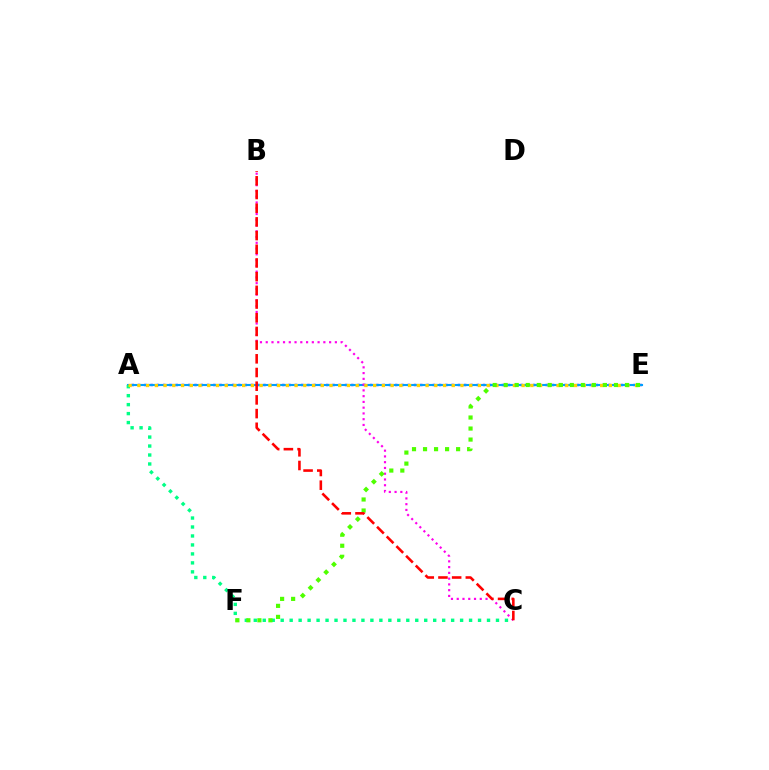{('A', 'E'): [{'color': '#3700ff', 'line_style': 'dotted', 'thickness': 1.7}, {'color': '#009eff', 'line_style': 'solid', 'thickness': 1.52}, {'color': '#ffd500', 'line_style': 'dotted', 'thickness': 2.37}], ('B', 'C'): [{'color': '#ff00ed', 'line_style': 'dotted', 'thickness': 1.57}, {'color': '#ff0000', 'line_style': 'dashed', 'thickness': 1.86}], ('A', 'C'): [{'color': '#00ff86', 'line_style': 'dotted', 'thickness': 2.44}], ('E', 'F'): [{'color': '#4fff00', 'line_style': 'dotted', 'thickness': 3.0}]}